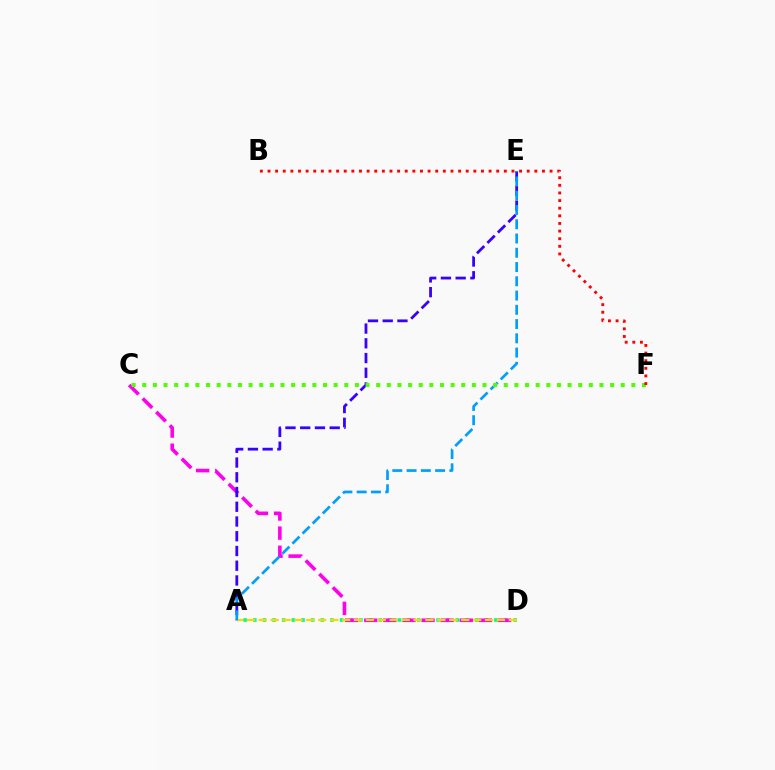{('A', 'D'): [{'color': '#00ff86', 'line_style': 'dotted', 'thickness': 2.62}, {'color': '#ffd500', 'line_style': 'dashed', 'thickness': 1.62}], ('C', 'D'): [{'color': '#ff00ed', 'line_style': 'dashed', 'thickness': 2.6}], ('A', 'E'): [{'color': '#3700ff', 'line_style': 'dashed', 'thickness': 2.0}, {'color': '#009eff', 'line_style': 'dashed', 'thickness': 1.94}], ('C', 'F'): [{'color': '#4fff00', 'line_style': 'dotted', 'thickness': 2.89}], ('B', 'F'): [{'color': '#ff0000', 'line_style': 'dotted', 'thickness': 2.07}]}